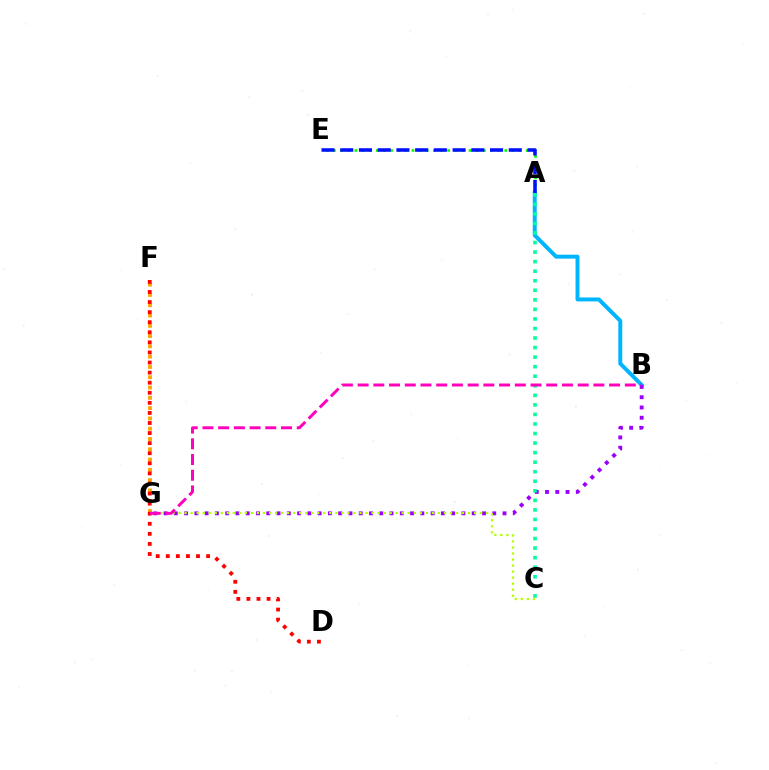{('A', 'E'): [{'color': '#08ff00', 'line_style': 'dotted', 'thickness': 1.94}, {'color': '#0010ff', 'line_style': 'dashed', 'thickness': 2.54}], ('A', 'B'): [{'color': '#00b5ff', 'line_style': 'solid', 'thickness': 2.84}], ('F', 'G'): [{'color': '#ffa500', 'line_style': 'dotted', 'thickness': 2.8}], ('B', 'G'): [{'color': '#9b00ff', 'line_style': 'dotted', 'thickness': 2.79}, {'color': '#ff00bd', 'line_style': 'dashed', 'thickness': 2.14}], ('A', 'C'): [{'color': '#00ff9d', 'line_style': 'dotted', 'thickness': 2.59}], ('D', 'F'): [{'color': '#ff0000', 'line_style': 'dotted', 'thickness': 2.74}], ('C', 'G'): [{'color': '#b3ff00', 'line_style': 'dotted', 'thickness': 1.64}]}